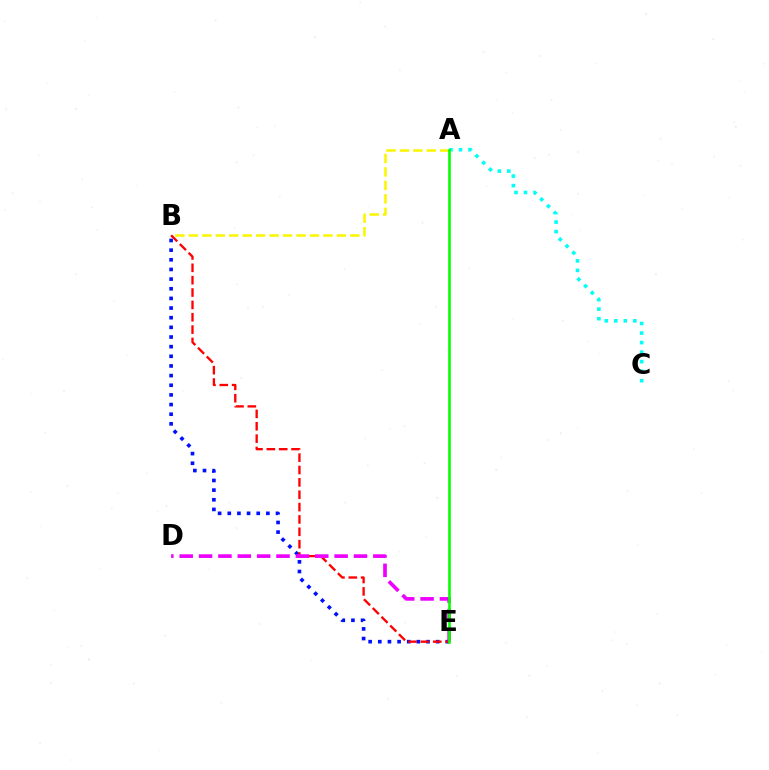{('A', 'B'): [{'color': '#fcf500', 'line_style': 'dashed', 'thickness': 1.83}], ('B', 'E'): [{'color': '#0010ff', 'line_style': 'dotted', 'thickness': 2.62}, {'color': '#ff0000', 'line_style': 'dashed', 'thickness': 1.68}], ('A', 'C'): [{'color': '#00fff6', 'line_style': 'dotted', 'thickness': 2.59}], ('D', 'E'): [{'color': '#ee00ff', 'line_style': 'dashed', 'thickness': 2.63}], ('A', 'E'): [{'color': '#08ff00', 'line_style': 'solid', 'thickness': 1.89}]}